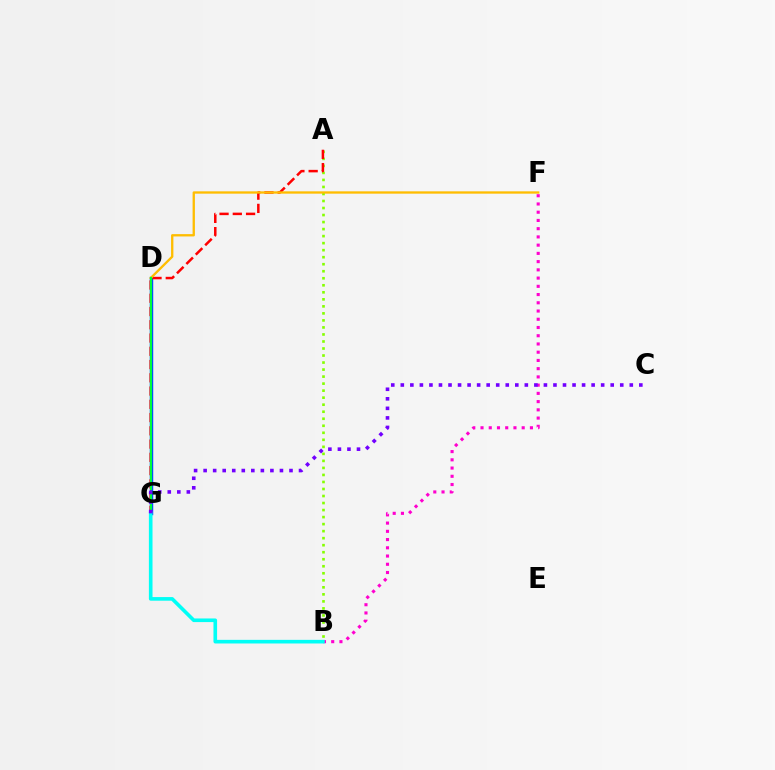{('D', 'G'): [{'color': '#004bff', 'line_style': 'solid', 'thickness': 2.49}, {'color': '#00ff39', 'line_style': 'solid', 'thickness': 1.55}], ('A', 'B'): [{'color': '#84ff00', 'line_style': 'dotted', 'thickness': 1.91}], ('A', 'G'): [{'color': '#ff0000', 'line_style': 'dashed', 'thickness': 1.8}], ('D', 'F'): [{'color': '#ffbd00', 'line_style': 'solid', 'thickness': 1.67}], ('B', 'F'): [{'color': '#ff00cf', 'line_style': 'dotted', 'thickness': 2.24}], ('B', 'G'): [{'color': '#00fff6', 'line_style': 'solid', 'thickness': 2.61}], ('C', 'G'): [{'color': '#7200ff', 'line_style': 'dotted', 'thickness': 2.59}]}